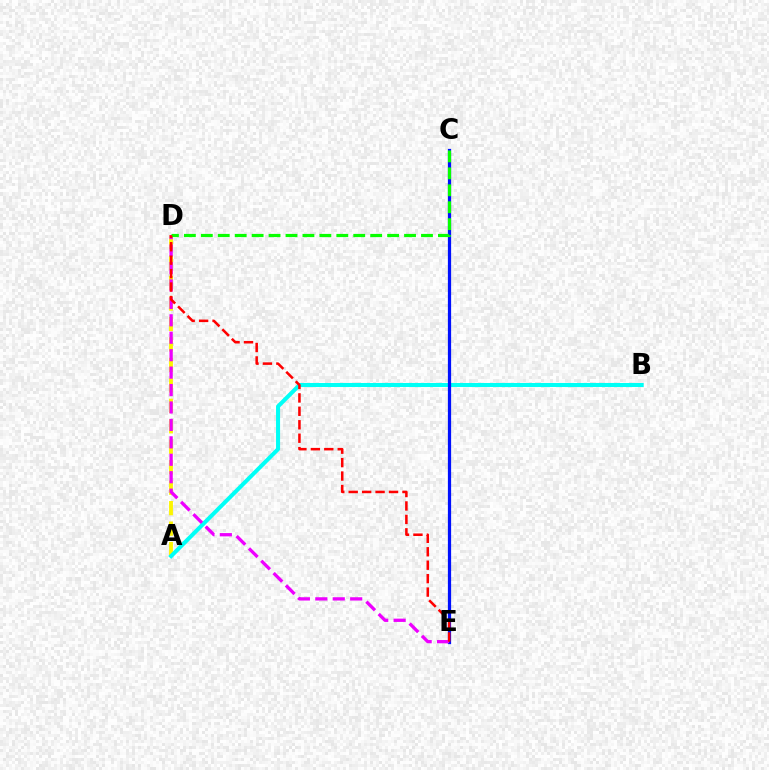{('A', 'D'): [{'color': '#fcf500', 'line_style': 'dashed', 'thickness': 2.78}], ('A', 'B'): [{'color': '#00fff6', 'line_style': 'solid', 'thickness': 2.91}], ('C', 'E'): [{'color': '#0010ff', 'line_style': 'solid', 'thickness': 2.33}], ('D', 'E'): [{'color': '#ee00ff', 'line_style': 'dashed', 'thickness': 2.37}, {'color': '#ff0000', 'line_style': 'dashed', 'thickness': 1.83}], ('C', 'D'): [{'color': '#08ff00', 'line_style': 'dashed', 'thickness': 2.3}]}